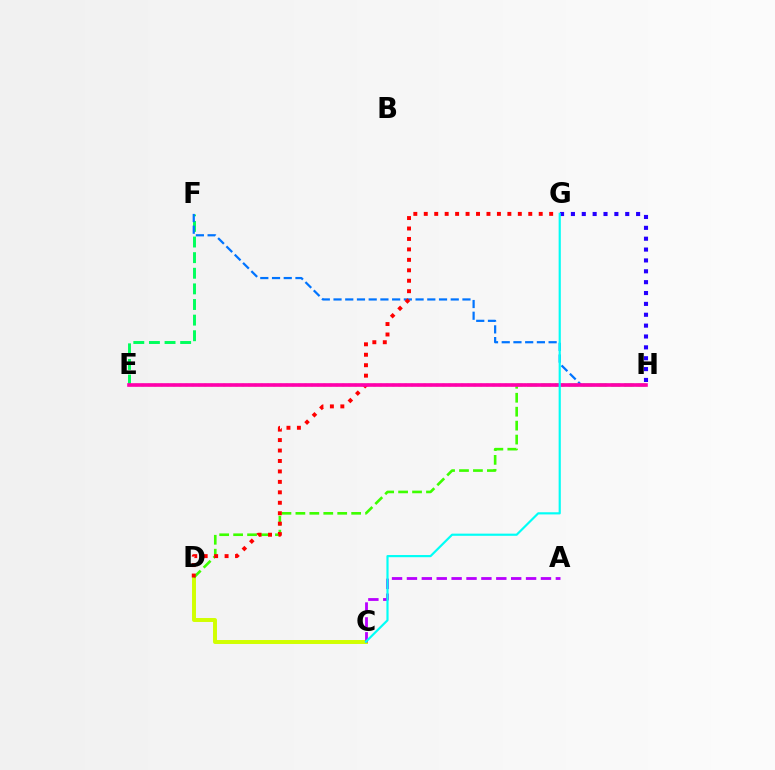{('E', 'F'): [{'color': '#00ff5c', 'line_style': 'dashed', 'thickness': 2.12}], ('C', 'D'): [{'color': '#d1ff00', 'line_style': 'solid', 'thickness': 2.84}], ('E', 'H'): [{'color': '#ff9400', 'line_style': 'dotted', 'thickness': 1.7}, {'color': '#ff00ac', 'line_style': 'solid', 'thickness': 2.62}], ('A', 'C'): [{'color': '#b900ff', 'line_style': 'dashed', 'thickness': 2.02}], ('F', 'H'): [{'color': '#0074ff', 'line_style': 'dashed', 'thickness': 1.59}], ('G', 'H'): [{'color': '#2500ff', 'line_style': 'dotted', 'thickness': 2.95}], ('D', 'H'): [{'color': '#3dff00', 'line_style': 'dashed', 'thickness': 1.89}], ('D', 'G'): [{'color': '#ff0000', 'line_style': 'dotted', 'thickness': 2.84}], ('C', 'G'): [{'color': '#00fff6', 'line_style': 'solid', 'thickness': 1.56}]}